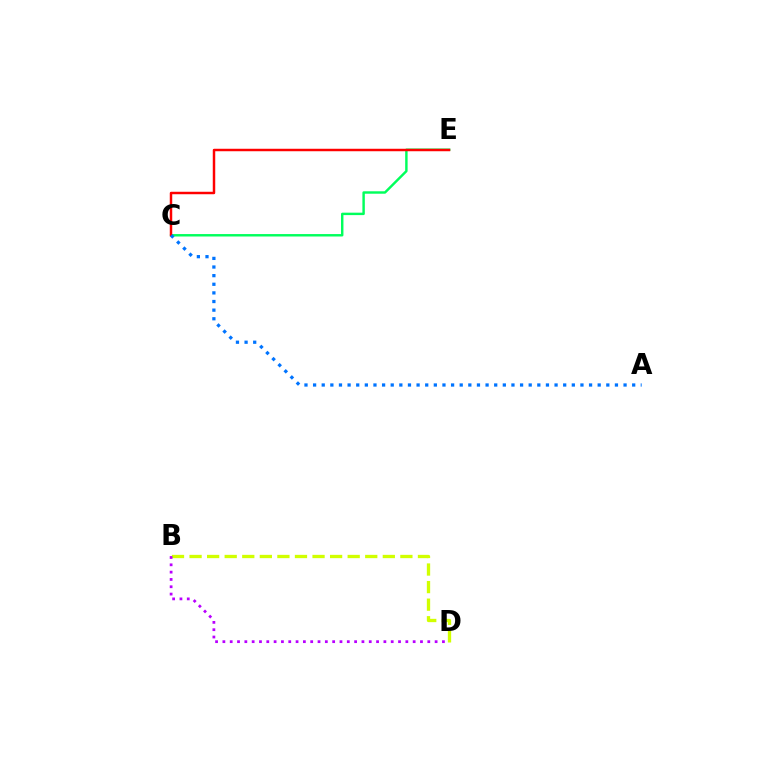{('C', 'E'): [{'color': '#00ff5c', 'line_style': 'solid', 'thickness': 1.75}, {'color': '#ff0000', 'line_style': 'solid', 'thickness': 1.78}], ('B', 'D'): [{'color': '#d1ff00', 'line_style': 'dashed', 'thickness': 2.39}, {'color': '#b900ff', 'line_style': 'dotted', 'thickness': 1.99}], ('A', 'C'): [{'color': '#0074ff', 'line_style': 'dotted', 'thickness': 2.34}]}